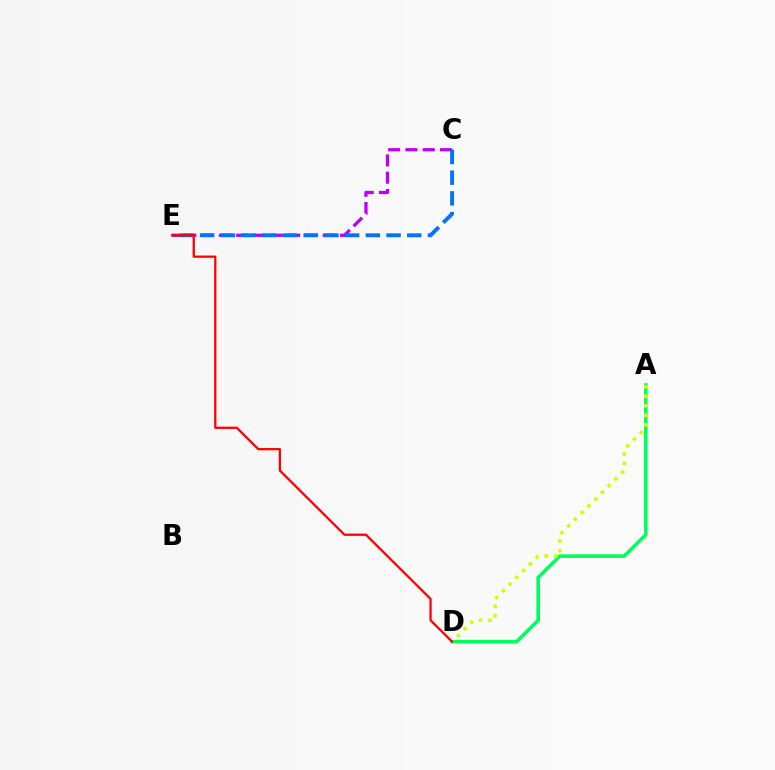{('A', 'D'): [{'color': '#00ff5c', 'line_style': 'solid', 'thickness': 2.57}, {'color': '#d1ff00', 'line_style': 'dotted', 'thickness': 2.58}], ('C', 'E'): [{'color': '#b900ff', 'line_style': 'dashed', 'thickness': 2.35}, {'color': '#0074ff', 'line_style': 'dashed', 'thickness': 2.81}], ('D', 'E'): [{'color': '#ff0000', 'line_style': 'solid', 'thickness': 1.63}]}